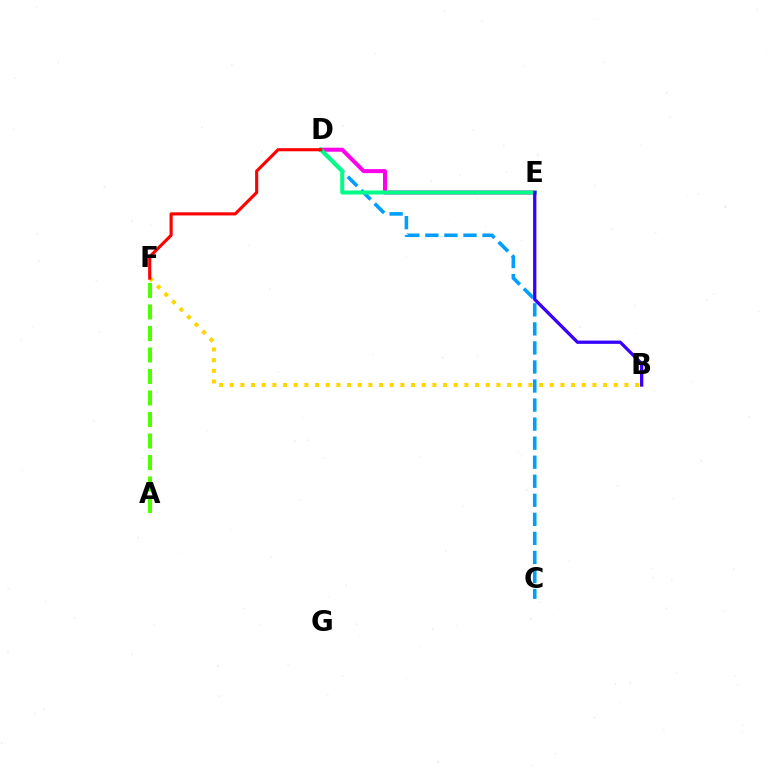{('B', 'F'): [{'color': '#ffd500', 'line_style': 'dotted', 'thickness': 2.9}], ('D', 'E'): [{'color': '#ff00ed', 'line_style': 'solid', 'thickness': 2.88}, {'color': '#00ff86', 'line_style': 'solid', 'thickness': 2.9}], ('C', 'D'): [{'color': '#009eff', 'line_style': 'dashed', 'thickness': 2.59}], ('A', 'F'): [{'color': '#4fff00', 'line_style': 'dashed', 'thickness': 2.92}], ('B', 'E'): [{'color': '#3700ff', 'line_style': 'solid', 'thickness': 2.36}], ('D', 'F'): [{'color': '#ff0000', 'line_style': 'solid', 'thickness': 2.25}]}